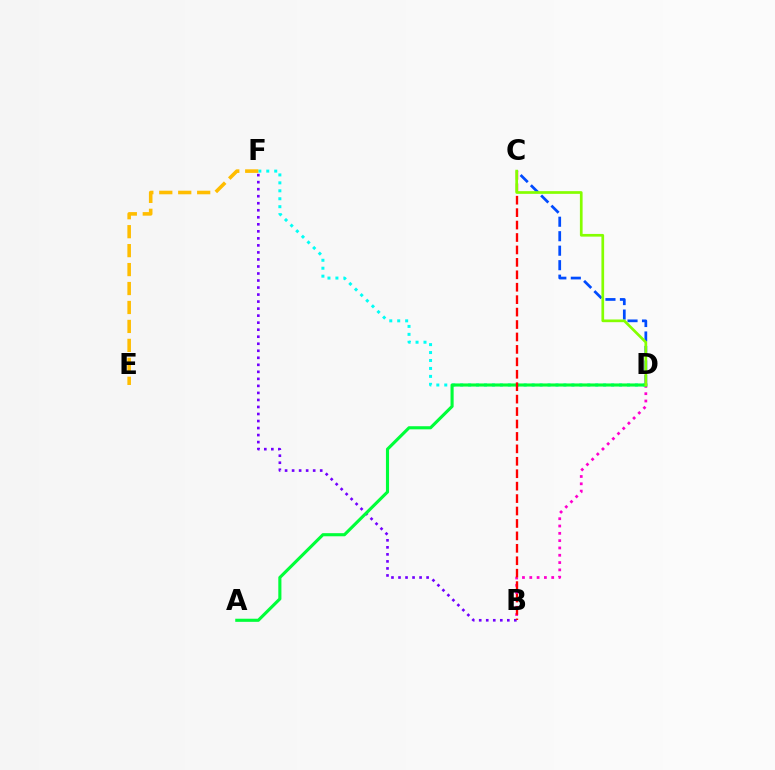{('B', 'F'): [{'color': '#7200ff', 'line_style': 'dotted', 'thickness': 1.91}], ('B', 'D'): [{'color': '#ff00cf', 'line_style': 'dotted', 'thickness': 1.99}], ('C', 'D'): [{'color': '#004bff', 'line_style': 'dashed', 'thickness': 1.97}, {'color': '#84ff00', 'line_style': 'solid', 'thickness': 1.94}], ('D', 'F'): [{'color': '#00fff6', 'line_style': 'dotted', 'thickness': 2.16}], ('E', 'F'): [{'color': '#ffbd00', 'line_style': 'dashed', 'thickness': 2.57}], ('A', 'D'): [{'color': '#00ff39', 'line_style': 'solid', 'thickness': 2.24}], ('B', 'C'): [{'color': '#ff0000', 'line_style': 'dashed', 'thickness': 1.69}]}